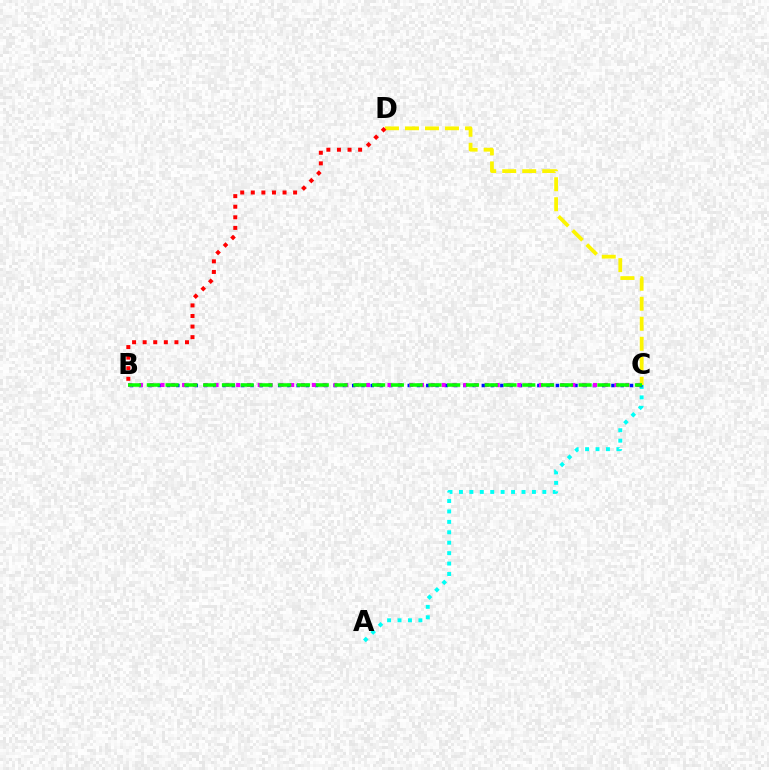{('A', 'C'): [{'color': '#00fff6', 'line_style': 'dotted', 'thickness': 2.83}], ('B', 'C'): [{'color': '#0010ff', 'line_style': 'dotted', 'thickness': 2.52}, {'color': '#ee00ff', 'line_style': 'dotted', 'thickness': 2.94}, {'color': '#08ff00', 'line_style': 'dashed', 'thickness': 2.55}], ('C', 'D'): [{'color': '#fcf500', 'line_style': 'dashed', 'thickness': 2.72}], ('B', 'D'): [{'color': '#ff0000', 'line_style': 'dotted', 'thickness': 2.88}]}